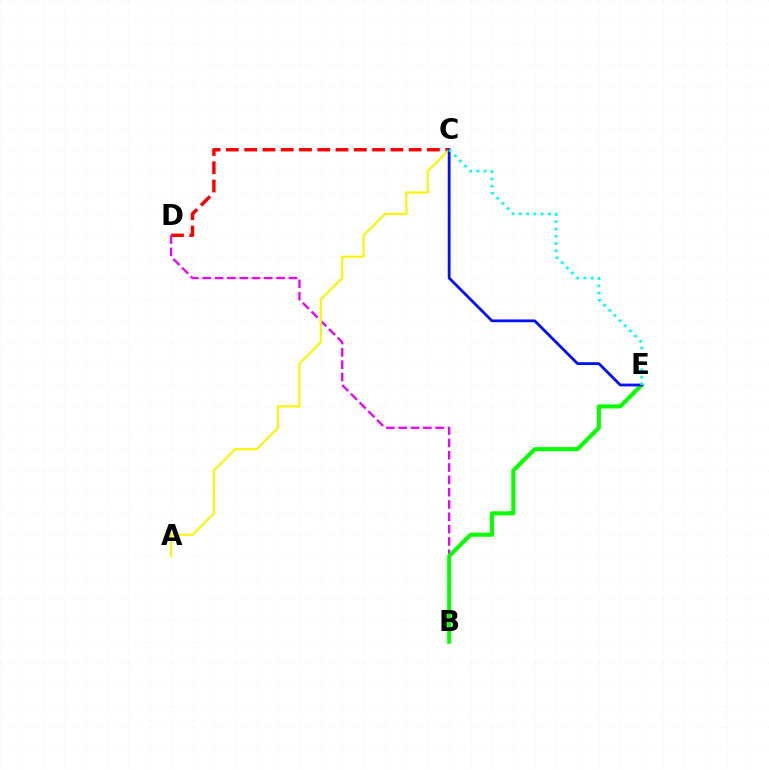{('C', 'D'): [{'color': '#ff0000', 'line_style': 'dashed', 'thickness': 2.48}], ('B', 'D'): [{'color': '#ee00ff', 'line_style': 'dashed', 'thickness': 1.67}], ('B', 'E'): [{'color': '#08ff00', 'line_style': 'solid', 'thickness': 2.94}], ('A', 'C'): [{'color': '#fcf500', 'line_style': 'solid', 'thickness': 1.54}], ('C', 'E'): [{'color': '#0010ff', 'line_style': 'solid', 'thickness': 2.01}, {'color': '#00fff6', 'line_style': 'dotted', 'thickness': 1.97}]}